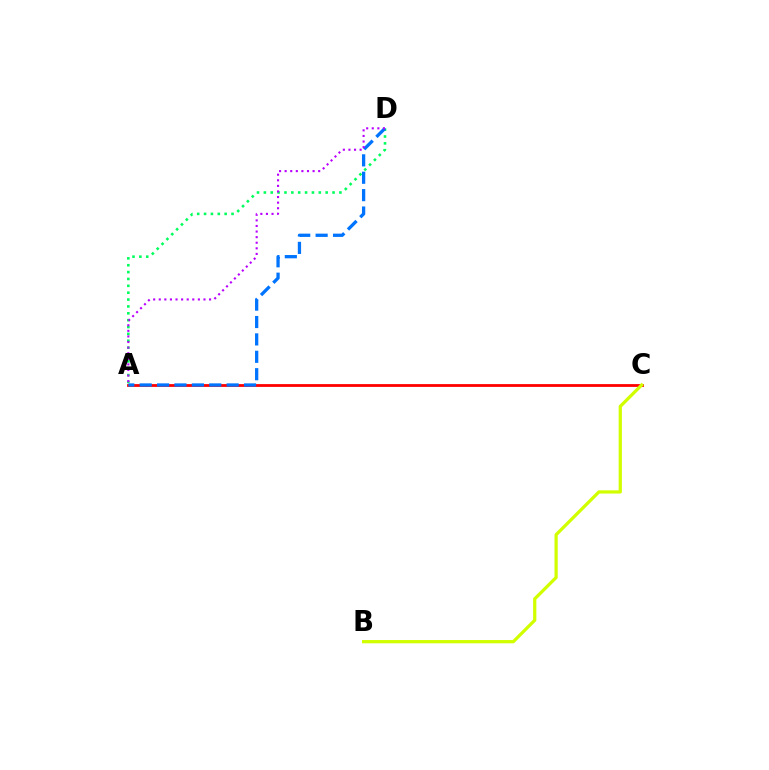{('A', 'D'): [{'color': '#00ff5c', 'line_style': 'dotted', 'thickness': 1.87}, {'color': '#0074ff', 'line_style': 'dashed', 'thickness': 2.36}, {'color': '#b900ff', 'line_style': 'dotted', 'thickness': 1.52}], ('A', 'C'): [{'color': '#ff0000', 'line_style': 'solid', 'thickness': 2.02}], ('B', 'C'): [{'color': '#d1ff00', 'line_style': 'solid', 'thickness': 2.33}]}